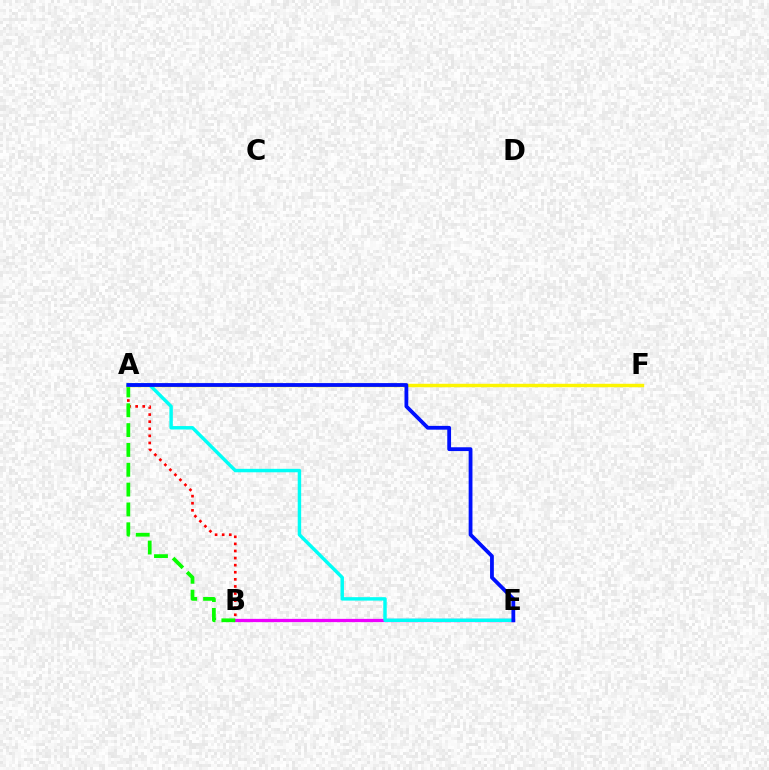{('B', 'E'): [{'color': '#ee00ff', 'line_style': 'solid', 'thickness': 2.35}], ('A', 'B'): [{'color': '#ff0000', 'line_style': 'dotted', 'thickness': 1.93}, {'color': '#08ff00', 'line_style': 'dashed', 'thickness': 2.69}], ('A', 'F'): [{'color': '#fcf500', 'line_style': 'solid', 'thickness': 2.48}], ('A', 'E'): [{'color': '#00fff6', 'line_style': 'solid', 'thickness': 2.48}, {'color': '#0010ff', 'line_style': 'solid', 'thickness': 2.73}]}